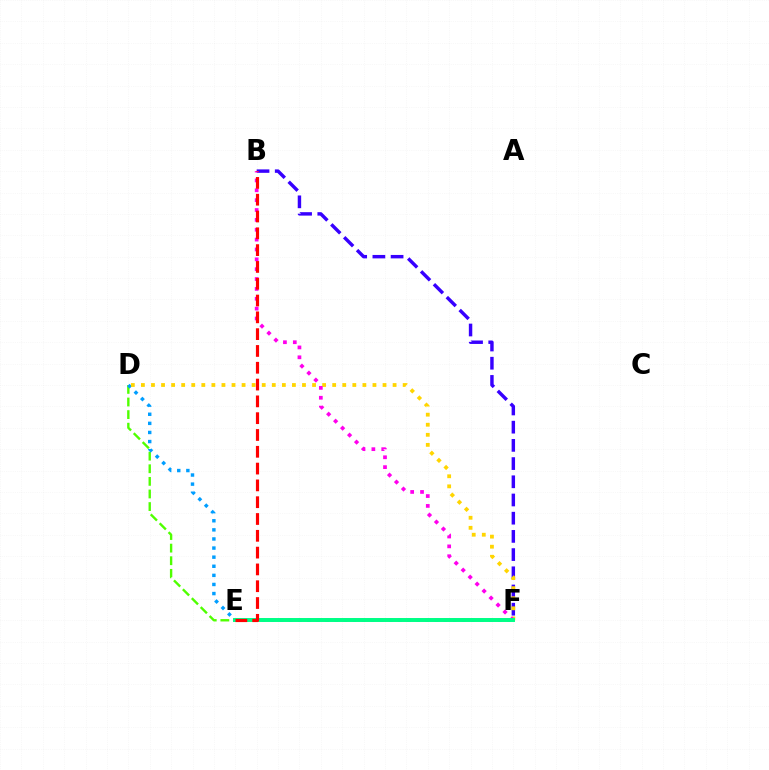{('B', 'F'): [{'color': '#3700ff', 'line_style': 'dashed', 'thickness': 2.47}, {'color': '#ff00ed', 'line_style': 'dotted', 'thickness': 2.68}], ('D', 'E'): [{'color': '#4fff00', 'line_style': 'dashed', 'thickness': 1.71}], ('D', 'F'): [{'color': '#009eff', 'line_style': 'dotted', 'thickness': 2.47}, {'color': '#ffd500', 'line_style': 'dotted', 'thickness': 2.74}], ('E', 'F'): [{'color': '#00ff86', 'line_style': 'solid', 'thickness': 2.85}], ('B', 'E'): [{'color': '#ff0000', 'line_style': 'dashed', 'thickness': 2.28}]}